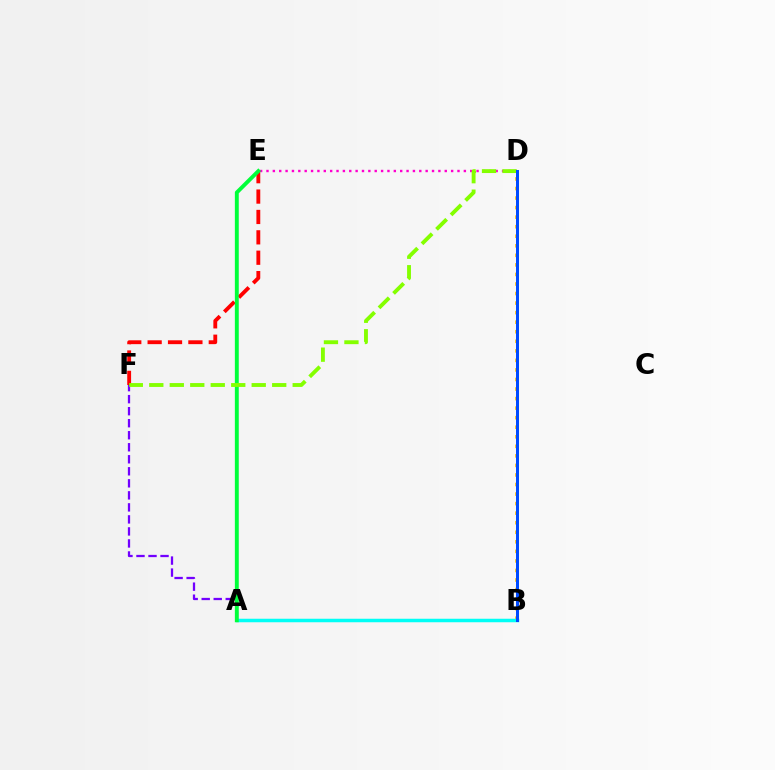{('E', 'F'): [{'color': '#ff0000', 'line_style': 'dashed', 'thickness': 2.77}], ('D', 'E'): [{'color': '#ff00cf', 'line_style': 'dotted', 'thickness': 1.73}], ('A', 'F'): [{'color': '#7200ff', 'line_style': 'dashed', 'thickness': 1.63}], ('B', 'D'): [{'color': '#ffbd00', 'line_style': 'dotted', 'thickness': 2.59}, {'color': '#004bff', 'line_style': 'solid', 'thickness': 2.16}], ('A', 'B'): [{'color': '#00fff6', 'line_style': 'solid', 'thickness': 2.52}], ('A', 'E'): [{'color': '#00ff39', 'line_style': 'solid', 'thickness': 2.8}], ('D', 'F'): [{'color': '#84ff00', 'line_style': 'dashed', 'thickness': 2.78}]}